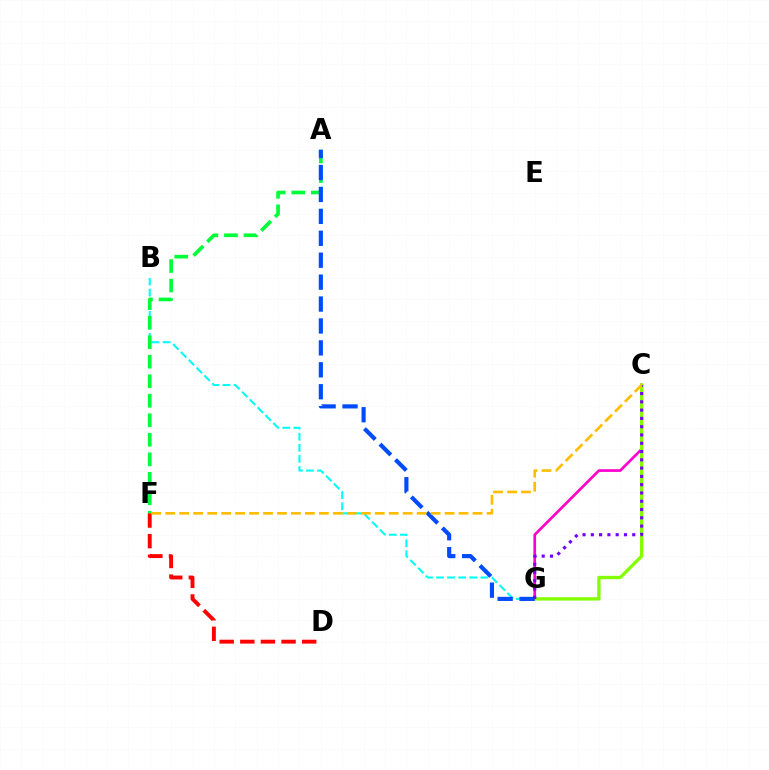{('B', 'G'): [{'color': '#00fff6', 'line_style': 'dashed', 'thickness': 1.5}], ('C', 'G'): [{'color': '#ff00cf', 'line_style': 'solid', 'thickness': 1.94}, {'color': '#84ff00', 'line_style': 'solid', 'thickness': 2.4}, {'color': '#7200ff', 'line_style': 'dotted', 'thickness': 2.25}], ('A', 'F'): [{'color': '#00ff39', 'line_style': 'dashed', 'thickness': 2.65}], ('A', 'G'): [{'color': '#004bff', 'line_style': 'dashed', 'thickness': 2.98}], ('D', 'F'): [{'color': '#ff0000', 'line_style': 'dashed', 'thickness': 2.8}], ('C', 'F'): [{'color': '#ffbd00', 'line_style': 'dashed', 'thickness': 1.9}]}